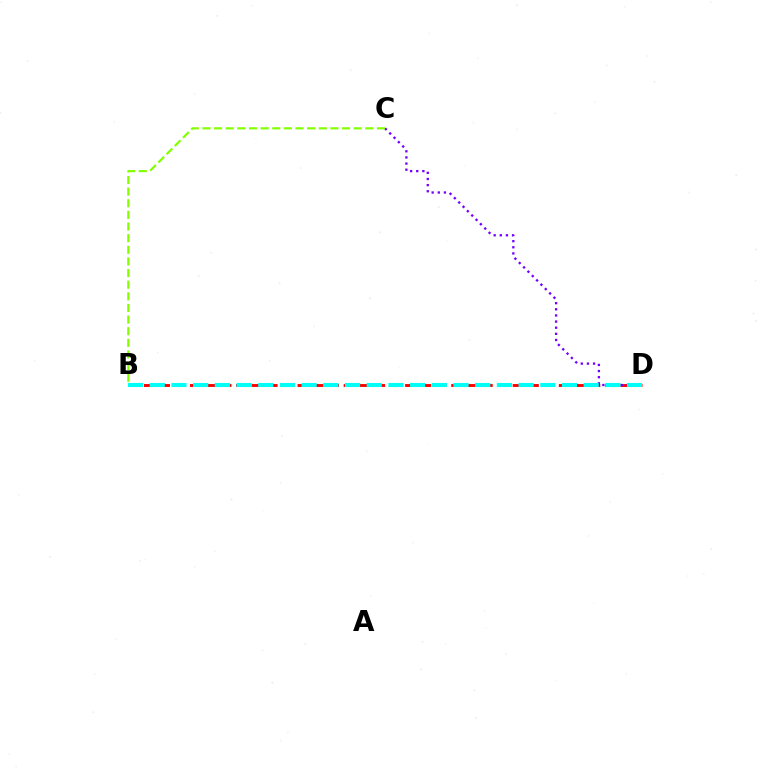{('B', 'D'): [{'color': '#ff0000', 'line_style': 'dashed', 'thickness': 2.09}, {'color': '#00fff6', 'line_style': 'dashed', 'thickness': 2.95}], ('C', 'D'): [{'color': '#7200ff', 'line_style': 'dotted', 'thickness': 1.67}], ('B', 'C'): [{'color': '#84ff00', 'line_style': 'dashed', 'thickness': 1.58}]}